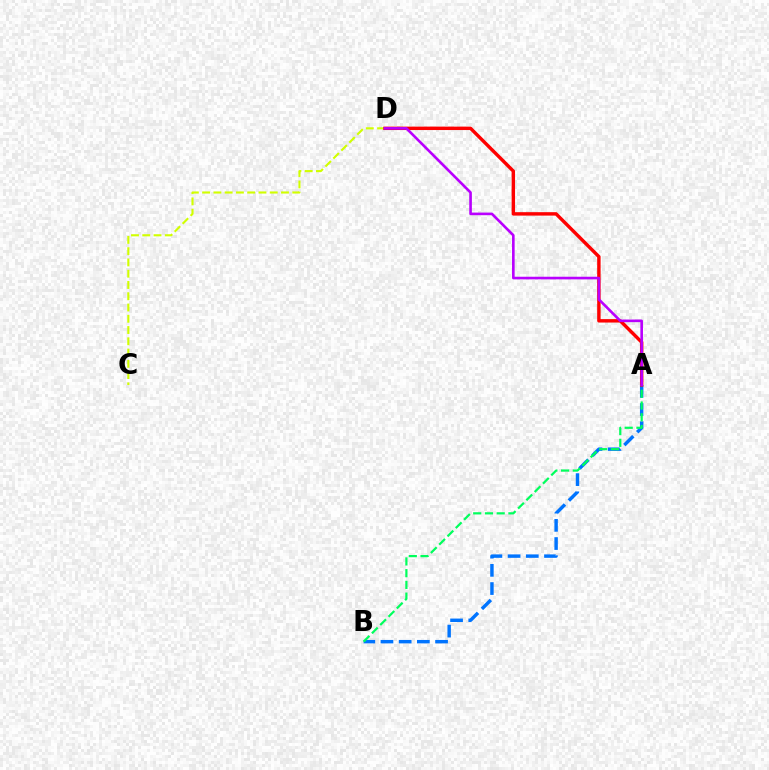{('A', 'B'): [{'color': '#0074ff', 'line_style': 'dashed', 'thickness': 2.47}, {'color': '#00ff5c', 'line_style': 'dashed', 'thickness': 1.59}], ('C', 'D'): [{'color': '#d1ff00', 'line_style': 'dashed', 'thickness': 1.53}], ('A', 'D'): [{'color': '#ff0000', 'line_style': 'solid', 'thickness': 2.46}, {'color': '#b900ff', 'line_style': 'solid', 'thickness': 1.89}]}